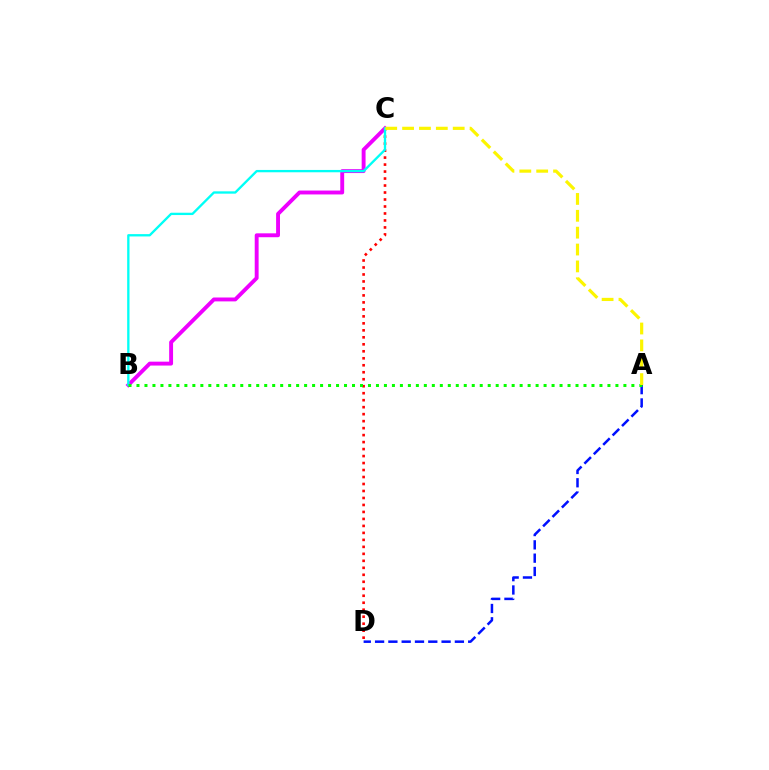{('A', 'D'): [{'color': '#0010ff', 'line_style': 'dashed', 'thickness': 1.81}], ('C', 'D'): [{'color': '#ff0000', 'line_style': 'dotted', 'thickness': 1.9}], ('B', 'C'): [{'color': '#ee00ff', 'line_style': 'solid', 'thickness': 2.8}, {'color': '#00fff6', 'line_style': 'solid', 'thickness': 1.68}], ('A', 'B'): [{'color': '#08ff00', 'line_style': 'dotted', 'thickness': 2.17}], ('A', 'C'): [{'color': '#fcf500', 'line_style': 'dashed', 'thickness': 2.29}]}